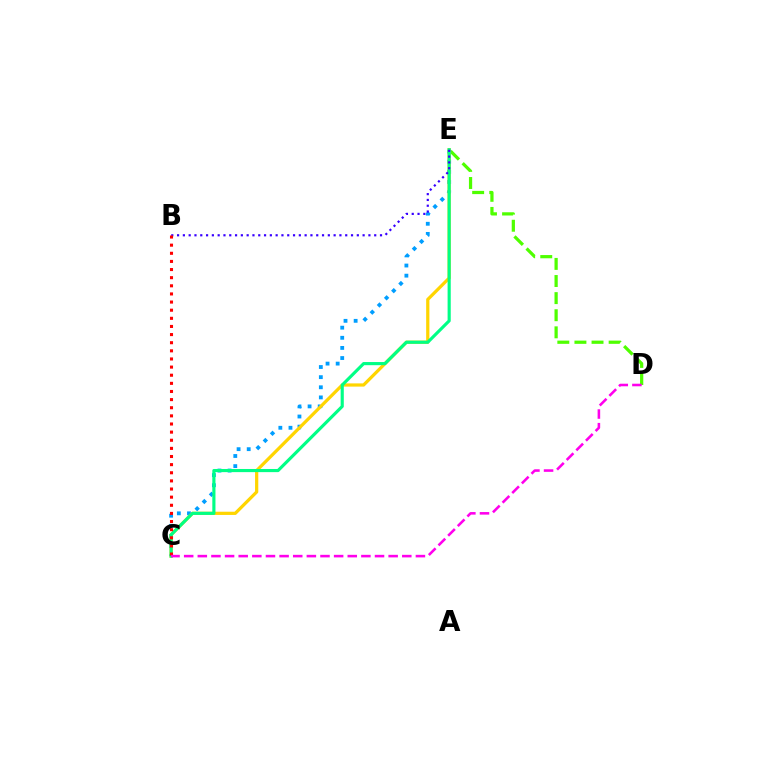{('D', 'E'): [{'color': '#4fff00', 'line_style': 'dashed', 'thickness': 2.32}], ('C', 'E'): [{'color': '#009eff', 'line_style': 'dotted', 'thickness': 2.75}, {'color': '#ffd500', 'line_style': 'solid', 'thickness': 2.32}, {'color': '#00ff86', 'line_style': 'solid', 'thickness': 2.26}], ('B', 'E'): [{'color': '#3700ff', 'line_style': 'dotted', 'thickness': 1.58}], ('B', 'C'): [{'color': '#ff0000', 'line_style': 'dotted', 'thickness': 2.21}], ('C', 'D'): [{'color': '#ff00ed', 'line_style': 'dashed', 'thickness': 1.85}]}